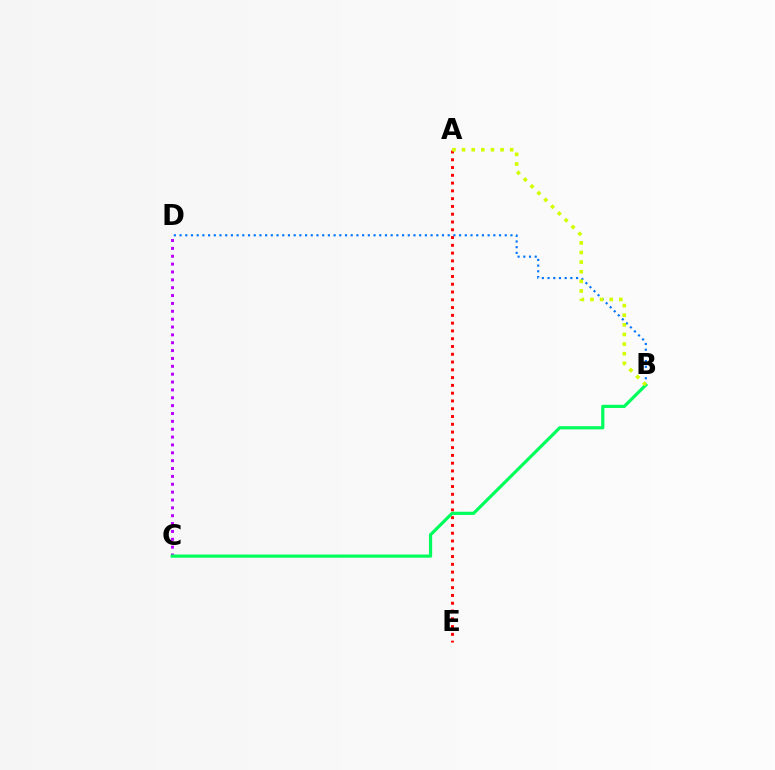{('C', 'D'): [{'color': '#b900ff', 'line_style': 'dotted', 'thickness': 2.14}], ('B', 'D'): [{'color': '#0074ff', 'line_style': 'dotted', 'thickness': 1.55}], ('A', 'E'): [{'color': '#ff0000', 'line_style': 'dotted', 'thickness': 2.11}], ('B', 'C'): [{'color': '#00ff5c', 'line_style': 'solid', 'thickness': 2.3}], ('A', 'B'): [{'color': '#d1ff00', 'line_style': 'dotted', 'thickness': 2.61}]}